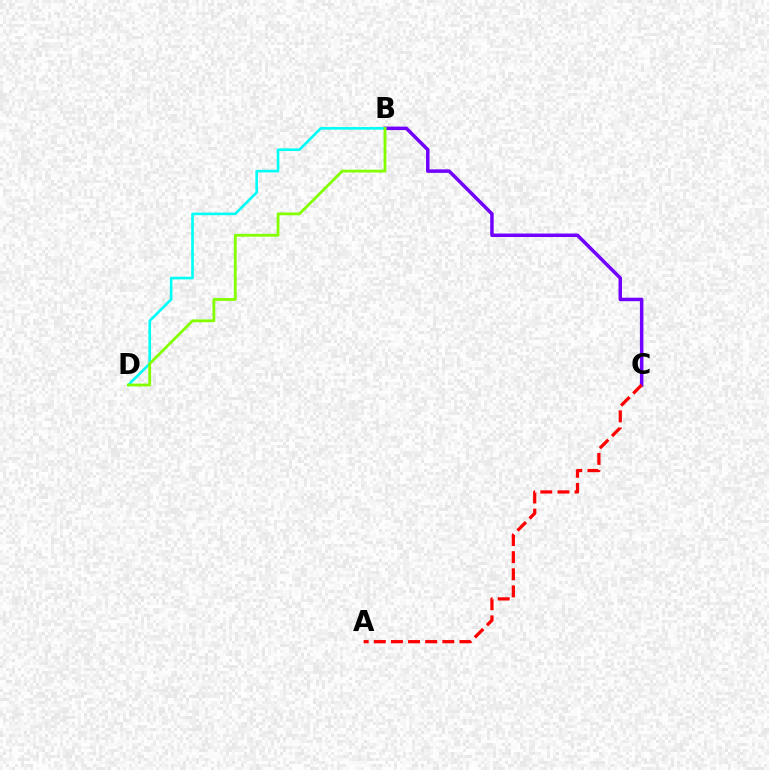{('B', 'C'): [{'color': '#7200ff', 'line_style': 'solid', 'thickness': 2.52}], ('A', 'C'): [{'color': '#ff0000', 'line_style': 'dashed', 'thickness': 2.33}], ('B', 'D'): [{'color': '#00fff6', 'line_style': 'solid', 'thickness': 1.89}, {'color': '#84ff00', 'line_style': 'solid', 'thickness': 2.02}]}